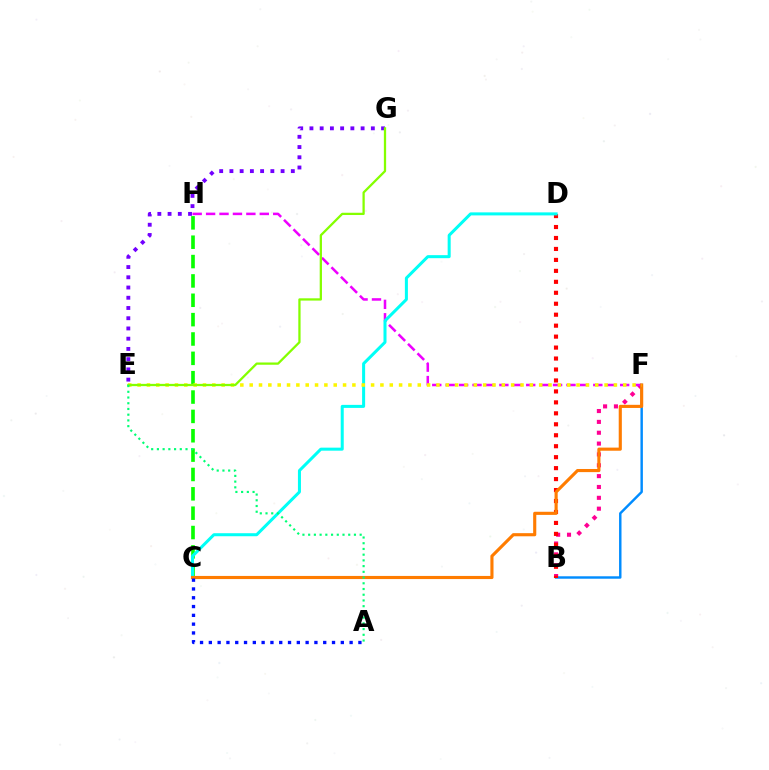{('C', 'H'): [{'color': '#08ff00', 'line_style': 'dashed', 'thickness': 2.63}], ('B', 'F'): [{'color': '#ff0094', 'line_style': 'dotted', 'thickness': 2.95}, {'color': '#008cff', 'line_style': 'solid', 'thickness': 1.76}], ('B', 'D'): [{'color': '#ff0000', 'line_style': 'dotted', 'thickness': 2.98}], ('F', 'H'): [{'color': '#ee00ff', 'line_style': 'dashed', 'thickness': 1.82}], ('C', 'D'): [{'color': '#00fff6', 'line_style': 'solid', 'thickness': 2.18}], ('C', 'F'): [{'color': '#ff7c00', 'line_style': 'solid', 'thickness': 2.25}], ('E', 'G'): [{'color': '#7200ff', 'line_style': 'dotted', 'thickness': 2.78}, {'color': '#84ff00', 'line_style': 'solid', 'thickness': 1.64}], ('A', 'C'): [{'color': '#0010ff', 'line_style': 'dotted', 'thickness': 2.39}], ('E', 'F'): [{'color': '#fcf500', 'line_style': 'dotted', 'thickness': 2.54}], ('A', 'E'): [{'color': '#00ff74', 'line_style': 'dotted', 'thickness': 1.55}]}